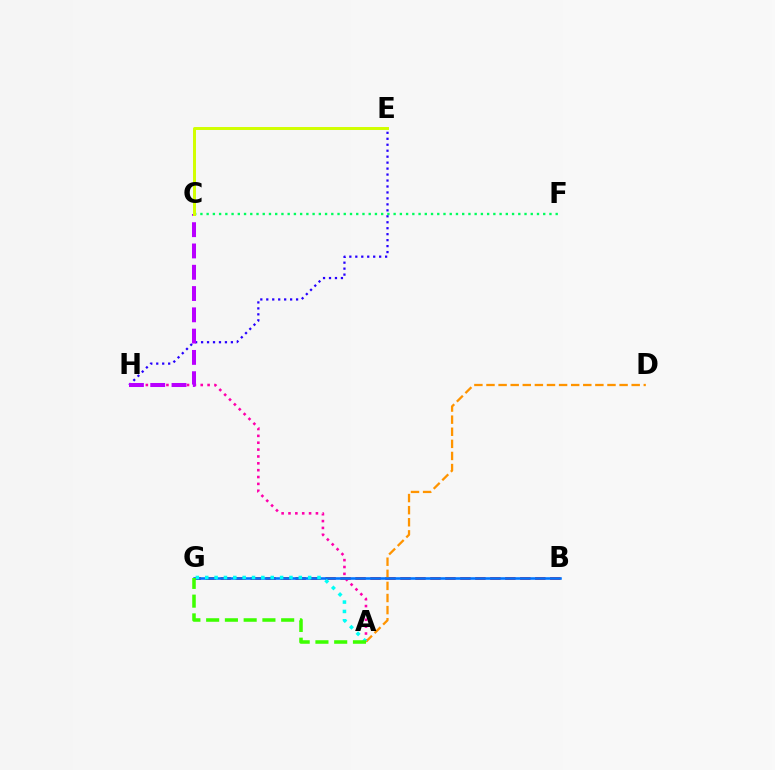{('A', 'H'): [{'color': '#ff00ac', 'line_style': 'dotted', 'thickness': 1.86}], ('E', 'H'): [{'color': '#2500ff', 'line_style': 'dotted', 'thickness': 1.62}], ('C', 'F'): [{'color': '#00ff5c', 'line_style': 'dotted', 'thickness': 1.69}], ('B', 'G'): [{'color': '#ff0000', 'line_style': 'dashed', 'thickness': 2.03}, {'color': '#0074ff', 'line_style': 'solid', 'thickness': 1.85}], ('A', 'D'): [{'color': '#ff9400', 'line_style': 'dashed', 'thickness': 1.64}], ('C', 'H'): [{'color': '#b900ff', 'line_style': 'dashed', 'thickness': 2.89}], ('A', 'G'): [{'color': '#00fff6', 'line_style': 'dotted', 'thickness': 2.54}, {'color': '#3dff00', 'line_style': 'dashed', 'thickness': 2.55}], ('C', 'E'): [{'color': '#d1ff00', 'line_style': 'solid', 'thickness': 2.14}]}